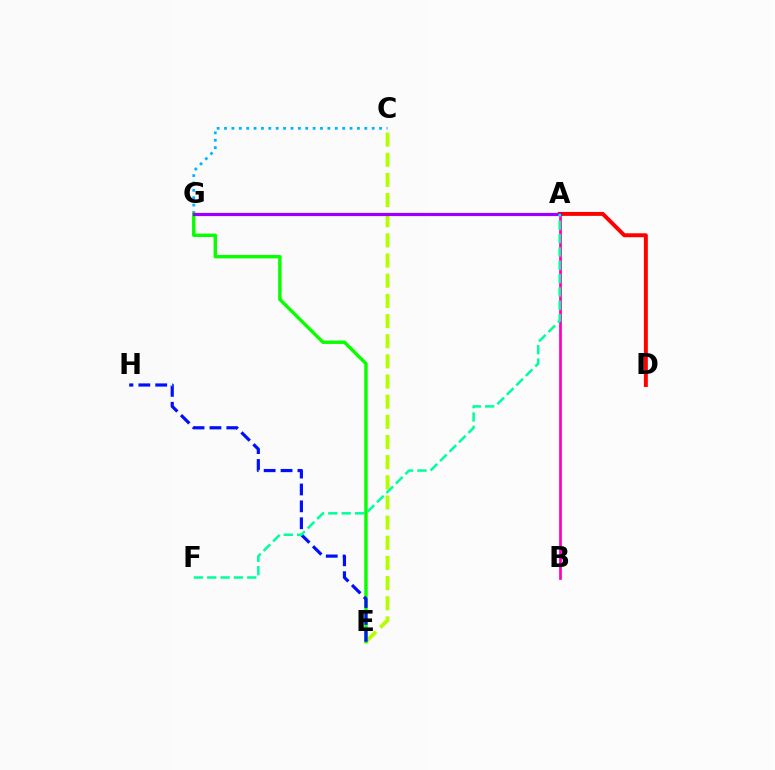{('C', 'E'): [{'color': '#b3ff00', 'line_style': 'dashed', 'thickness': 2.74}], ('C', 'G'): [{'color': '#00b5ff', 'line_style': 'dotted', 'thickness': 2.01}], ('A', 'D'): [{'color': '#ffa500', 'line_style': 'solid', 'thickness': 2.14}, {'color': '#ff0000', 'line_style': 'solid', 'thickness': 2.83}], ('E', 'G'): [{'color': '#08ff00', 'line_style': 'solid', 'thickness': 2.45}], ('A', 'B'): [{'color': '#ff00bd', 'line_style': 'solid', 'thickness': 1.96}], ('A', 'G'): [{'color': '#9b00ff', 'line_style': 'solid', 'thickness': 2.31}], ('E', 'H'): [{'color': '#0010ff', 'line_style': 'dashed', 'thickness': 2.29}], ('A', 'F'): [{'color': '#00ff9d', 'line_style': 'dashed', 'thickness': 1.81}]}